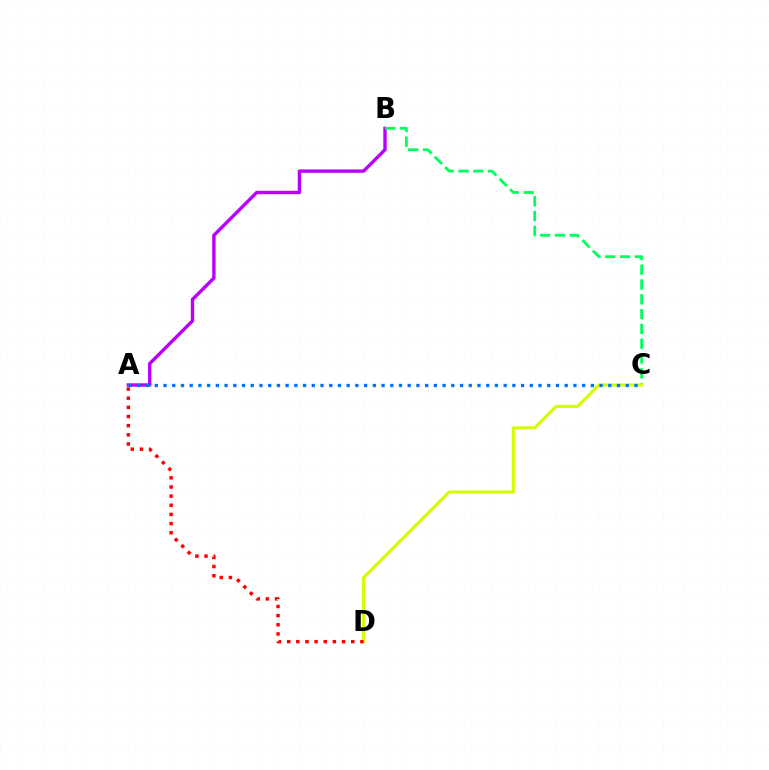{('A', 'B'): [{'color': '#b900ff', 'line_style': 'solid', 'thickness': 2.44}], ('B', 'C'): [{'color': '#00ff5c', 'line_style': 'dashed', 'thickness': 2.01}], ('C', 'D'): [{'color': '#d1ff00', 'line_style': 'solid', 'thickness': 2.23}], ('A', 'C'): [{'color': '#0074ff', 'line_style': 'dotted', 'thickness': 2.37}], ('A', 'D'): [{'color': '#ff0000', 'line_style': 'dotted', 'thickness': 2.49}]}